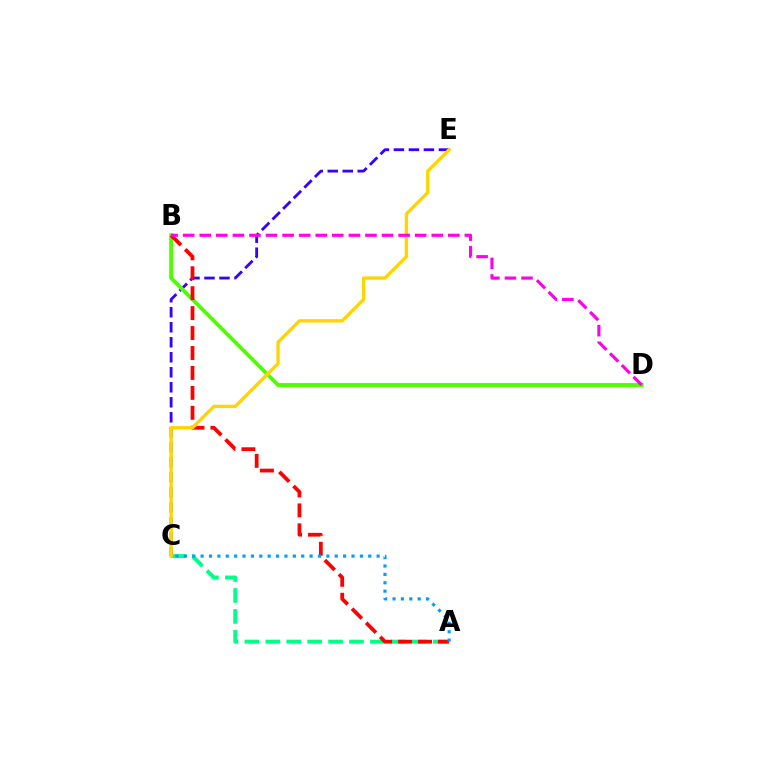{('C', 'E'): [{'color': '#3700ff', 'line_style': 'dashed', 'thickness': 2.04}, {'color': '#ffd500', 'line_style': 'solid', 'thickness': 2.42}], ('A', 'C'): [{'color': '#00ff86', 'line_style': 'dashed', 'thickness': 2.84}, {'color': '#009eff', 'line_style': 'dotted', 'thickness': 2.28}], ('B', 'D'): [{'color': '#4fff00', 'line_style': 'solid', 'thickness': 2.79}, {'color': '#ff00ed', 'line_style': 'dashed', 'thickness': 2.25}], ('A', 'B'): [{'color': '#ff0000', 'line_style': 'dashed', 'thickness': 2.71}]}